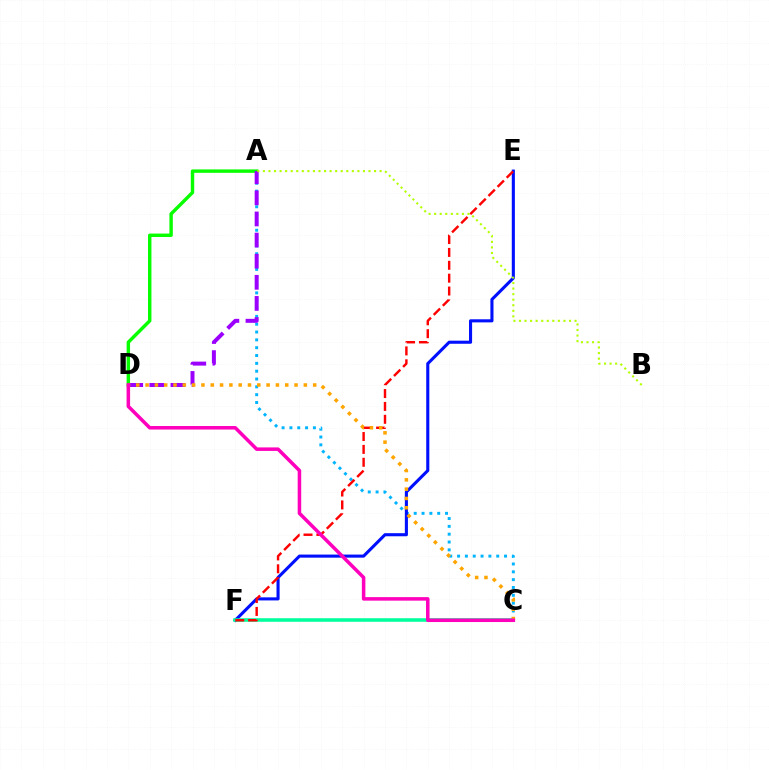{('A', 'C'): [{'color': '#00b5ff', 'line_style': 'dotted', 'thickness': 2.13}], ('E', 'F'): [{'color': '#0010ff', 'line_style': 'solid', 'thickness': 2.23}, {'color': '#ff0000', 'line_style': 'dashed', 'thickness': 1.75}], ('A', 'D'): [{'color': '#08ff00', 'line_style': 'solid', 'thickness': 2.47}, {'color': '#9b00ff', 'line_style': 'dashed', 'thickness': 2.87}], ('C', 'F'): [{'color': '#00ff9d', 'line_style': 'solid', 'thickness': 2.58}], ('A', 'B'): [{'color': '#b3ff00', 'line_style': 'dotted', 'thickness': 1.51}], ('C', 'D'): [{'color': '#ffa500', 'line_style': 'dotted', 'thickness': 2.53}, {'color': '#ff00bd', 'line_style': 'solid', 'thickness': 2.54}]}